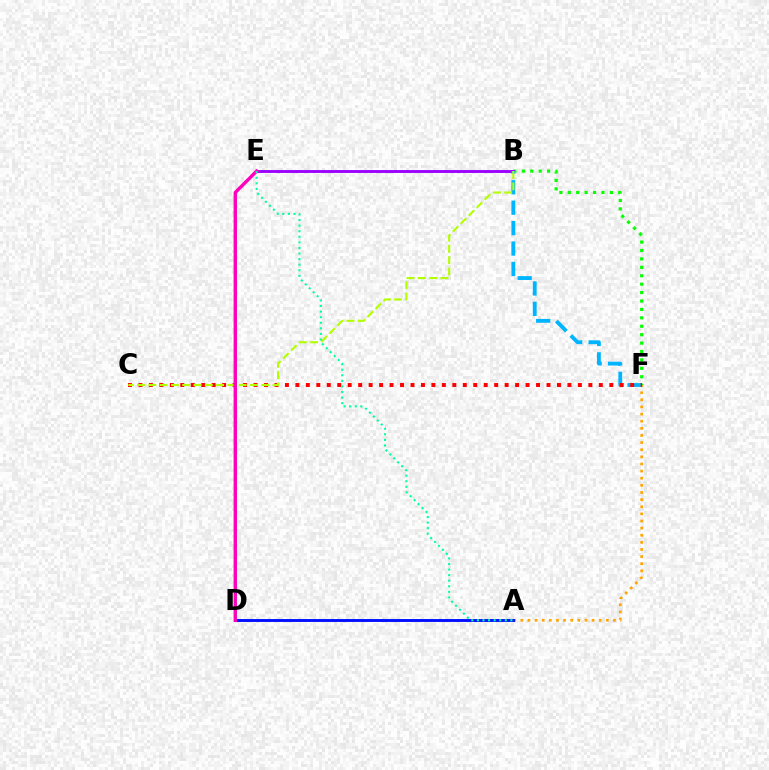{('B', 'F'): [{'color': '#08ff00', 'line_style': 'dotted', 'thickness': 2.29}, {'color': '#00b5ff', 'line_style': 'dashed', 'thickness': 2.78}], ('A', 'F'): [{'color': '#ffa500', 'line_style': 'dotted', 'thickness': 1.94}], ('B', 'E'): [{'color': '#9b00ff', 'line_style': 'solid', 'thickness': 2.07}], ('A', 'D'): [{'color': '#0010ff', 'line_style': 'solid', 'thickness': 2.09}], ('C', 'F'): [{'color': '#ff0000', 'line_style': 'dotted', 'thickness': 2.84}], ('B', 'C'): [{'color': '#b3ff00', 'line_style': 'dashed', 'thickness': 1.53}], ('D', 'E'): [{'color': '#ff00bd', 'line_style': 'solid', 'thickness': 2.44}], ('A', 'E'): [{'color': '#00ff9d', 'line_style': 'dotted', 'thickness': 1.52}]}